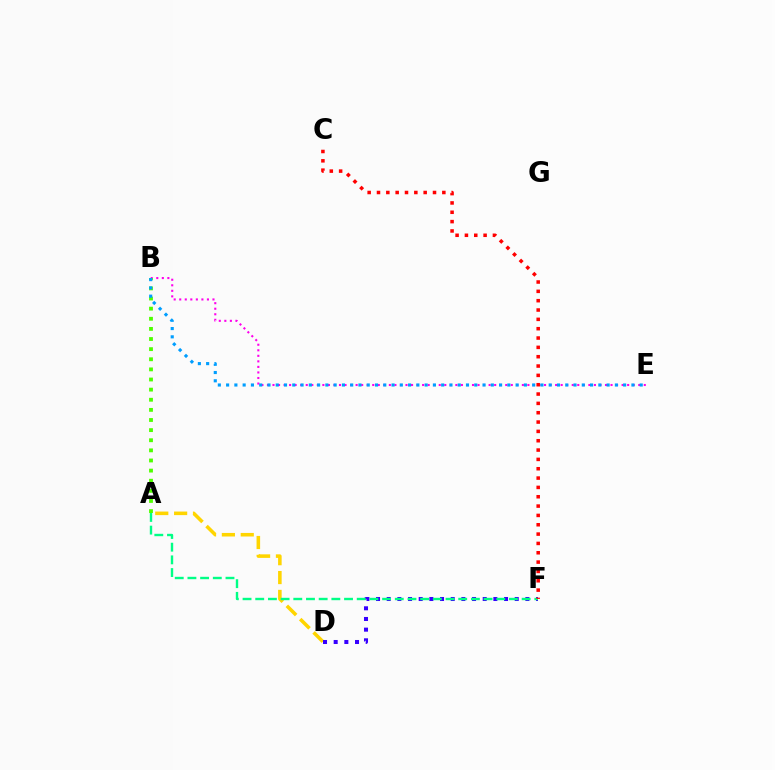{('B', 'E'): [{'color': '#ff00ed', 'line_style': 'dotted', 'thickness': 1.51}, {'color': '#009eff', 'line_style': 'dotted', 'thickness': 2.25}], ('A', 'B'): [{'color': '#4fff00', 'line_style': 'dotted', 'thickness': 2.75}], ('A', 'D'): [{'color': '#ffd500', 'line_style': 'dashed', 'thickness': 2.56}], ('D', 'F'): [{'color': '#3700ff', 'line_style': 'dotted', 'thickness': 2.9}], ('A', 'F'): [{'color': '#00ff86', 'line_style': 'dashed', 'thickness': 1.72}], ('C', 'F'): [{'color': '#ff0000', 'line_style': 'dotted', 'thickness': 2.54}]}